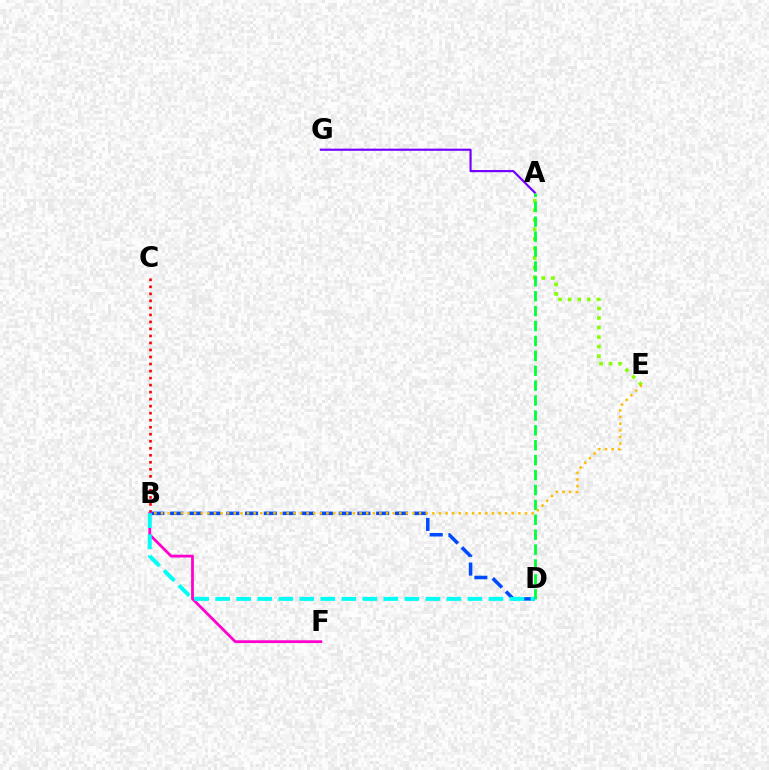{('B', 'C'): [{'color': '#ff0000', 'line_style': 'dotted', 'thickness': 1.91}], ('B', 'F'): [{'color': '#ff00cf', 'line_style': 'solid', 'thickness': 2.0}], ('A', 'E'): [{'color': '#84ff00', 'line_style': 'dotted', 'thickness': 2.59}], ('A', 'D'): [{'color': '#00ff39', 'line_style': 'dashed', 'thickness': 2.02}], ('A', 'G'): [{'color': '#7200ff', 'line_style': 'solid', 'thickness': 1.55}], ('B', 'D'): [{'color': '#004bff', 'line_style': 'dashed', 'thickness': 2.54}, {'color': '#00fff6', 'line_style': 'dashed', 'thickness': 2.86}], ('B', 'E'): [{'color': '#ffbd00', 'line_style': 'dotted', 'thickness': 1.8}]}